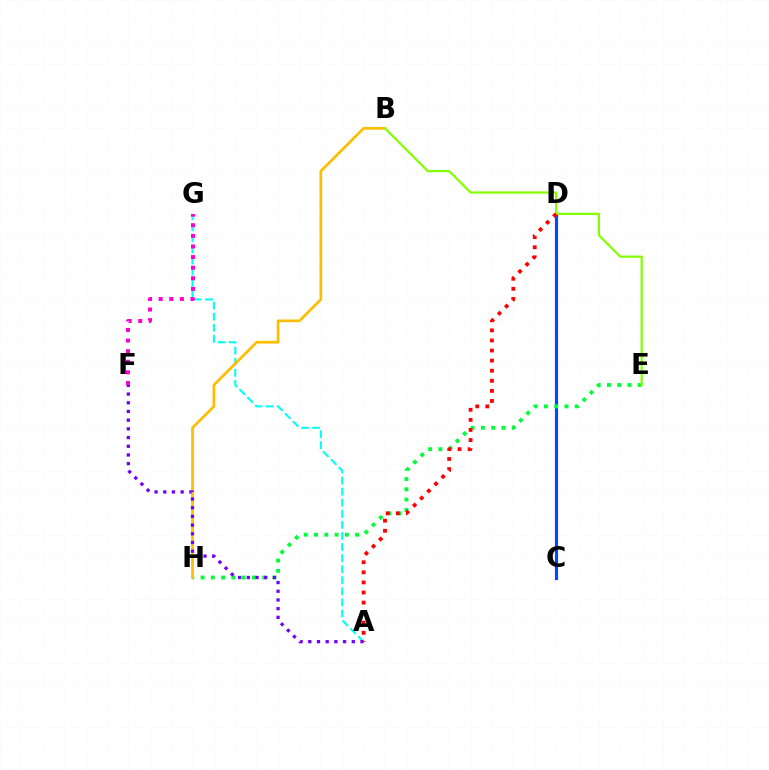{('C', 'D'): [{'color': '#004bff', 'line_style': 'solid', 'thickness': 2.27}], ('E', 'H'): [{'color': '#00ff39', 'line_style': 'dotted', 'thickness': 2.79}], ('A', 'G'): [{'color': '#00fff6', 'line_style': 'dashed', 'thickness': 1.5}], ('B', 'H'): [{'color': '#ffbd00', 'line_style': 'solid', 'thickness': 1.95}], ('B', 'E'): [{'color': '#84ff00', 'line_style': 'solid', 'thickness': 1.59}], ('F', 'G'): [{'color': '#ff00cf', 'line_style': 'dotted', 'thickness': 2.88}], ('A', 'F'): [{'color': '#7200ff', 'line_style': 'dotted', 'thickness': 2.36}], ('A', 'D'): [{'color': '#ff0000', 'line_style': 'dotted', 'thickness': 2.74}]}